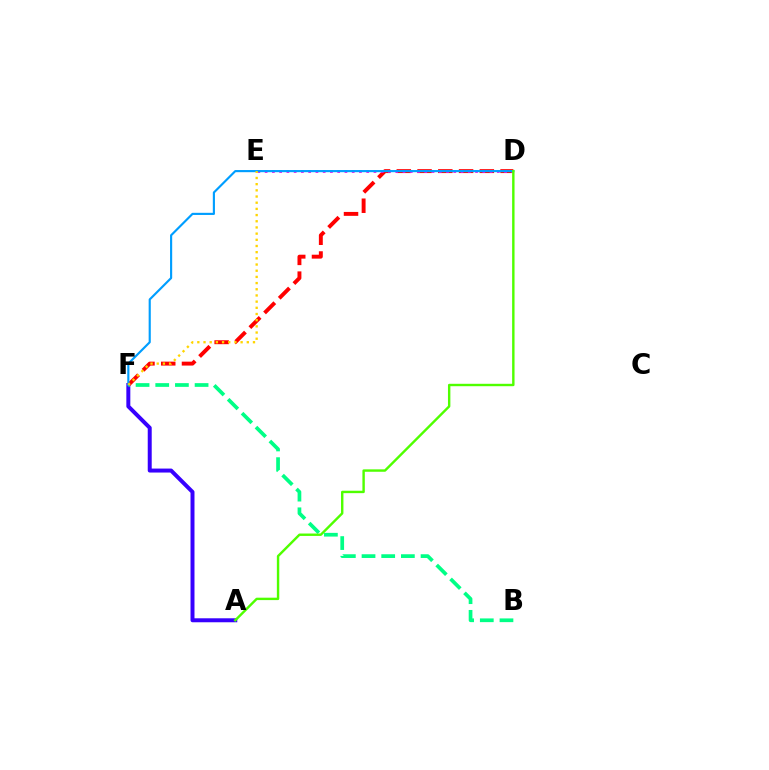{('A', 'F'): [{'color': '#3700ff', 'line_style': 'solid', 'thickness': 2.86}], ('D', 'F'): [{'color': '#ff0000', 'line_style': 'dashed', 'thickness': 2.82}, {'color': '#009eff', 'line_style': 'solid', 'thickness': 1.54}], ('D', 'E'): [{'color': '#ff00ed', 'line_style': 'dotted', 'thickness': 1.97}], ('B', 'F'): [{'color': '#00ff86', 'line_style': 'dashed', 'thickness': 2.67}], ('A', 'D'): [{'color': '#4fff00', 'line_style': 'solid', 'thickness': 1.73}], ('E', 'F'): [{'color': '#ffd500', 'line_style': 'dotted', 'thickness': 1.68}]}